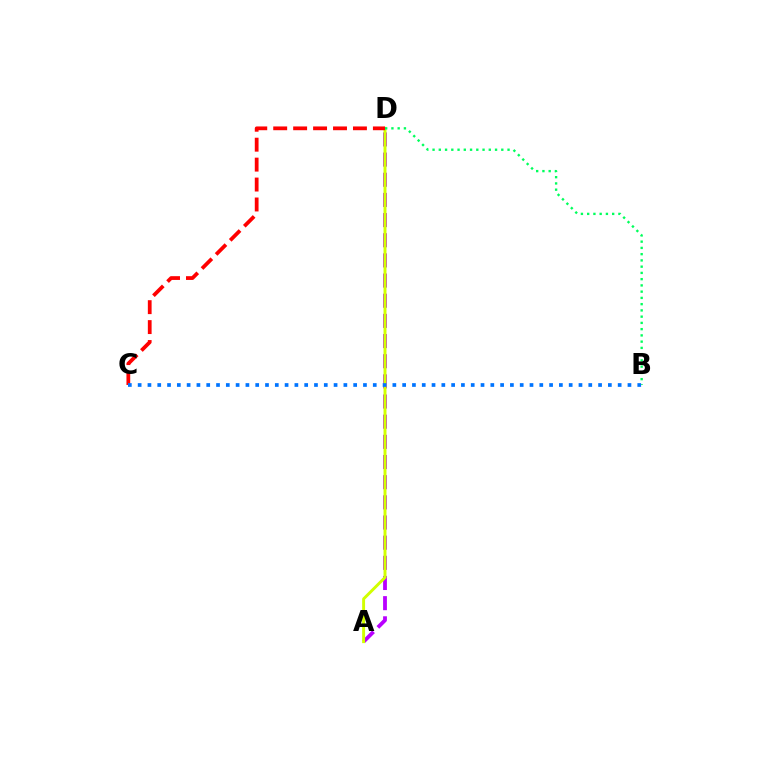{('A', 'D'): [{'color': '#b900ff', 'line_style': 'dashed', 'thickness': 2.74}, {'color': '#d1ff00', 'line_style': 'solid', 'thickness': 2.11}], ('C', 'D'): [{'color': '#ff0000', 'line_style': 'dashed', 'thickness': 2.71}], ('B', 'D'): [{'color': '#00ff5c', 'line_style': 'dotted', 'thickness': 1.7}], ('B', 'C'): [{'color': '#0074ff', 'line_style': 'dotted', 'thickness': 2.66}]}